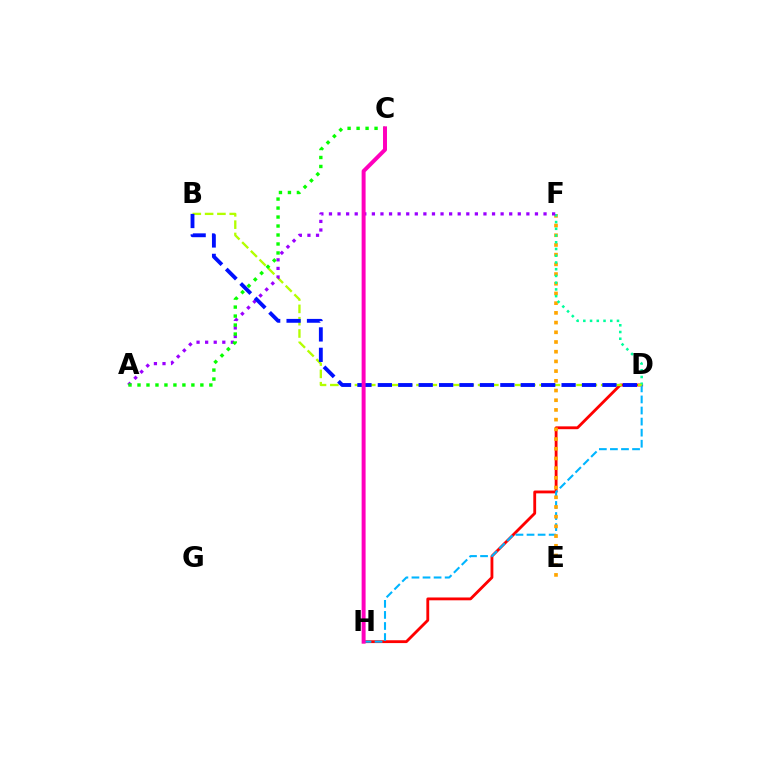{('D', 'H'): [{'color': '#ff0000', 'line_style': 'solid', 'thickness': 2.04}, {'color': '#00b5ff', 'line_style': 'dashed', 'thickness': 1.5}], ('E', 'F'): [{'color': '#ffa500', 'line_style': 'dotted', 'thickness': 2.64}], ('D', 'F'): [{'color': '#00ff9d', 'line_style': 'dotted', 'thickness': 1.83}], ('B', 'D'): [{'color': '#b3ff00', 'line_style': 'dashed', 'thickness': 1.67}, {'color': '#0010ff', 'line_style': 'dashed', 'thickness': 2.77}], ('A', 'F'): [{'color': '#9b00ff', 'line_style': 'dotted', 'thickness': 2.33}], ('A', 'C'): [{'color': '#08ff00', 'line_style': 'dotted', 'thickness': 2.44}], ('C', 'H'): [{'color': '#ff00bd', 'line_style': 'solid', 'thickness': 2.86}]}